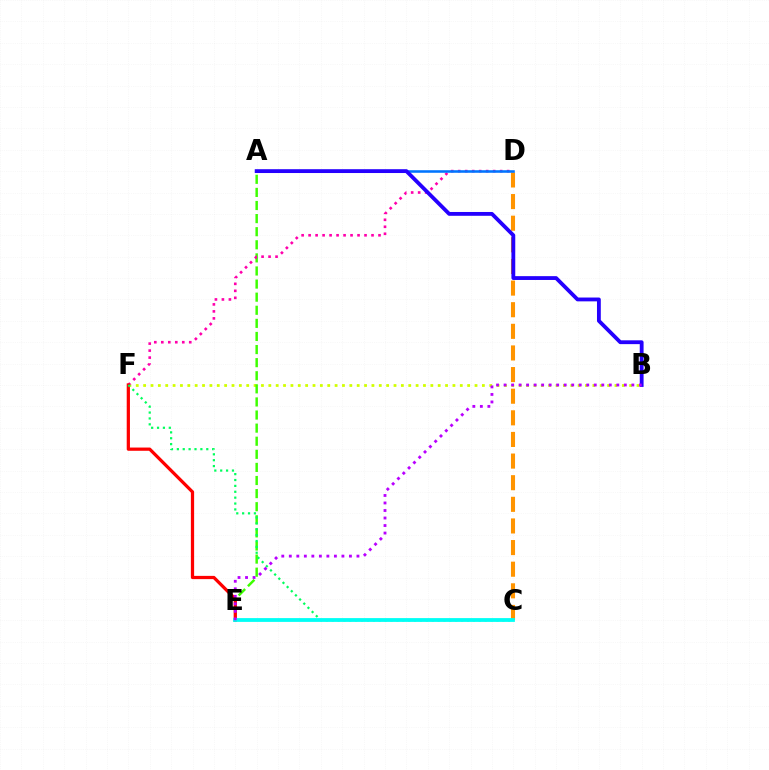{('B', 'F'): [{'color': '#d1ff00', 'line_style': 'dotted', 'thickness': 2.0}], ('C', 'D'): [{'color': '#ff9400', 'line_style': 'dashed', 'thickness': 2.94}], ('A', 'E'): [{'color': '#3dff00', 'line_style': 'dashed', 'thickness': 1.78}], ('D', 'F'): [{'color': '#ff00ac', 'line_style': 'dotted', 'thickness': 1.9}], ('A', 'D'): [{'color': '#0074ff', 'line_style': 'solid', 'thickness': 1.84}], ('E', 'F'): [{'color': '#ff0000', 'line_style': 'solid', 'thickness': 2.33}], ('C', 'F'): [{'color': '#00ff5c', 'line_style': 'dotted', 'thickness': 1.6}], ('A', 'B'): [{'color': '#2500ff', 'line_style': 'solid', 'thickness': 2.75}], ('C', 'E'): [{'color': '#00fff6', 'line_style': 'solid', 'thickness': 2.73}], ('B', 'E'): [{'color': '#b900ff', 'line_style': 'dotted', 'thickness': 2.04}]}